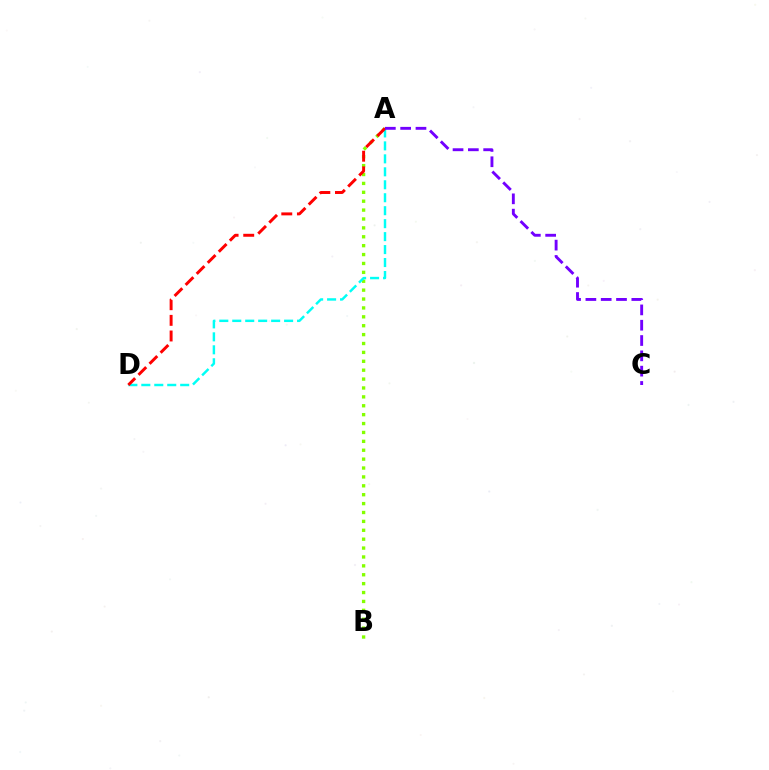{('A', 'B'): [{'color': '#84ff00', 'line_style': 'dotted', 'thickness': 2.42}], ('A', 'D'): [{'color': '#00fff6', 'line_style': 'dashed', 'thickness': 1.76}, {'color': '#ff0000', 'line_style': 'dashed', 'thickness': 2.12}], ('A', 'C'): [{'color': '#7200ff', 'line_style': 'dashed', 'thickness': 2.08}]}